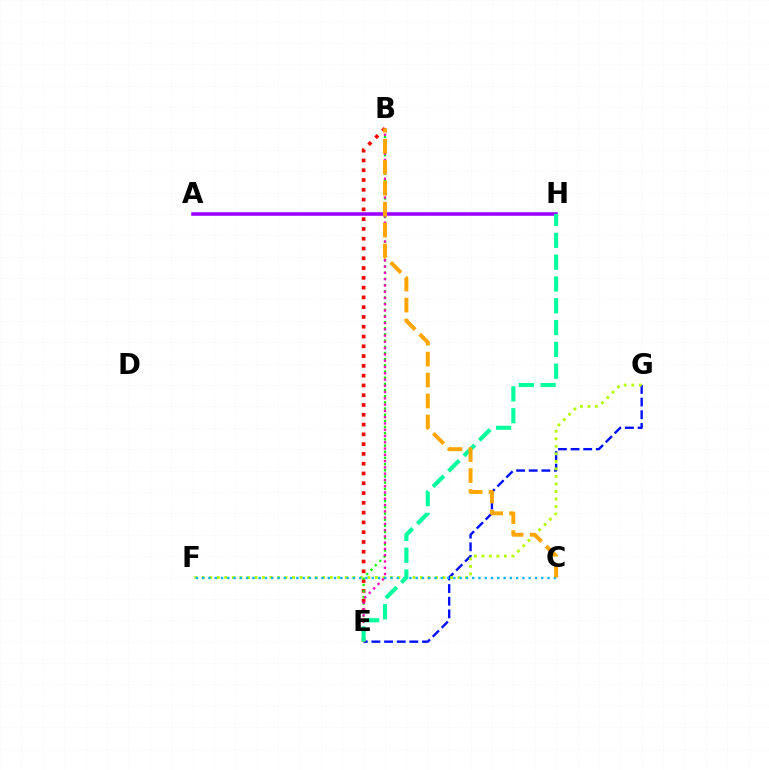{('E', 'G'): [{'color': '#0010ff', 'line_style': 'dashed', 'thickness': 1.72}], ('F', 'G'): [{'color': '#b3ff00', 'line_style': 'dotted', 'thickness': 2.04}], ('A', 'H'): [{'color': '#9b00ff', 'line_style': 'solid', 'thickness': 2.55}], ('B', 'E'): [{'color': '#ff0000', 'line_style': 'dotted', 'thickness': 2.66}, {'color': '#08ff00', 'line_style': 'dotted', 'thickness': 1.68}, {'color': '#ff00bd', 'line_style': 'dotted', 'thickness': 1.7}], ('C', 'F'): [{'color': '#00b5ff', 'line_style': 'dotted', 'thickness': 1.71}], ('E', 'H'): [{'color': '#00ff9d', 'line_style': 'dashed', 'thickness': 2.96}], ('B', 'C'): [{'color': '#ffa500', 'line_style': 'dashed', 'thickness': 2.85}]}